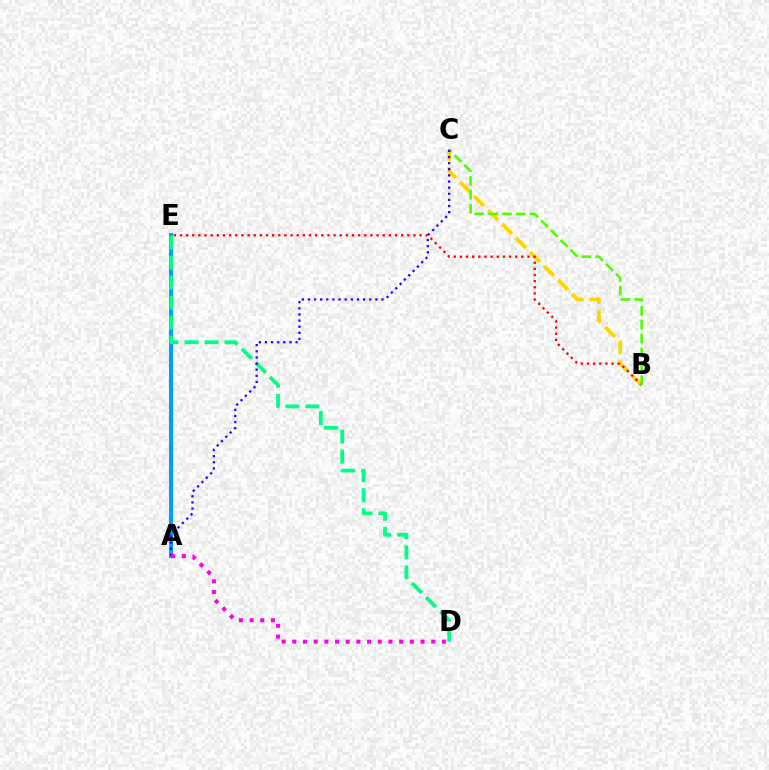{('B', 'C'): [{'color': '#ffd500', 'line_style': 'dashed', 'thickness': 2.69}, {'color': '#4fff00', 'line_style': 'dashed', 'thickness': 1.88}], ('B', 'E'): [{'color': '#ff0000', 'line_style': 'dotted', 'thickness': 1.67}], ('A', 'E'): [{'color': '#009eff', 'line_style': 'solid', 'thickness': 2.92}], ('D', 'E'): [{'color': '#00ff86', 'line_style': 'dashed', 'thickness': 2.72}], ('A', 'C'): [{'color': '#3700ff', 'line_style': 'dotted', 'thickness': 1.66}], ('A', 'D'): [{'color': '#ff00ed', 'line_style': 'dotted', 'thickness': 2.9}]}